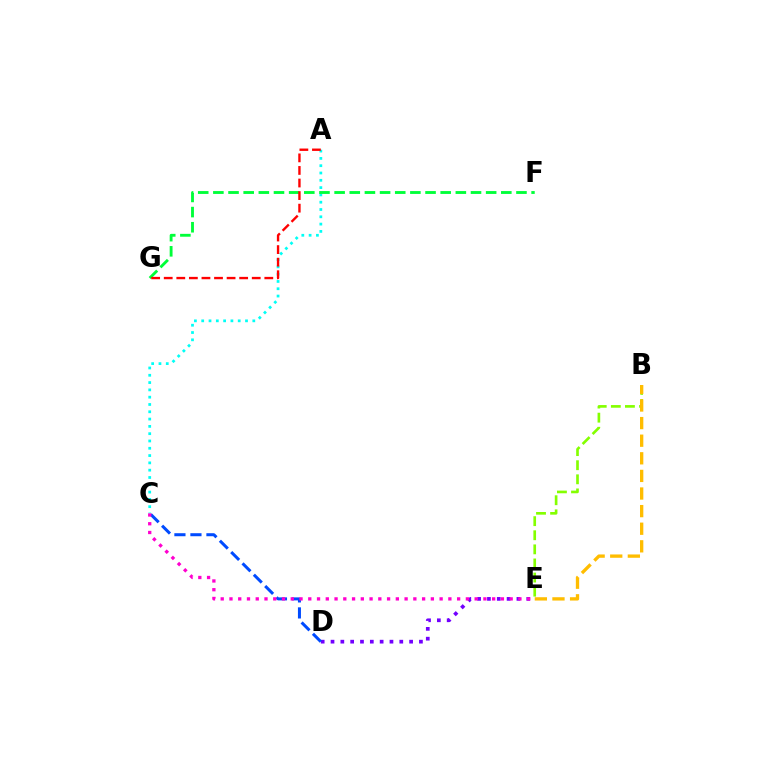{('A', 'C'): [{'color': '#00fff6', 'line_style': 'dotted', 'thickness': 1.98}], ('D', 'E'): [{'color': '#7200ff', 'line_style': 'dotted', 'thickness': 2.67}], ('B', 'E'): [{'color': '#84ff00', 'line_style': 'dashed', 'thickness': 1.92}, {'color': '#ffbd00', 'line_style': 'dashed', 'thickness': 2.39}], ('F', 'G'): [{'color': '#00ff39', 'line_style': 'dashed', 'thickness': 2.06}], ('C', 'D'): [{'color': '#004bff', 'line_style': 'dashed', 'thickness': 2.18}], ('A', 'G'): [{'color': '#ff0000', 'line_style': 'dashed', 'thickness': 1.71}], ('C', 'E'): [{'color': '#ff00cf', 'line_style': 'dotted', 'thickness': 2.38}]}